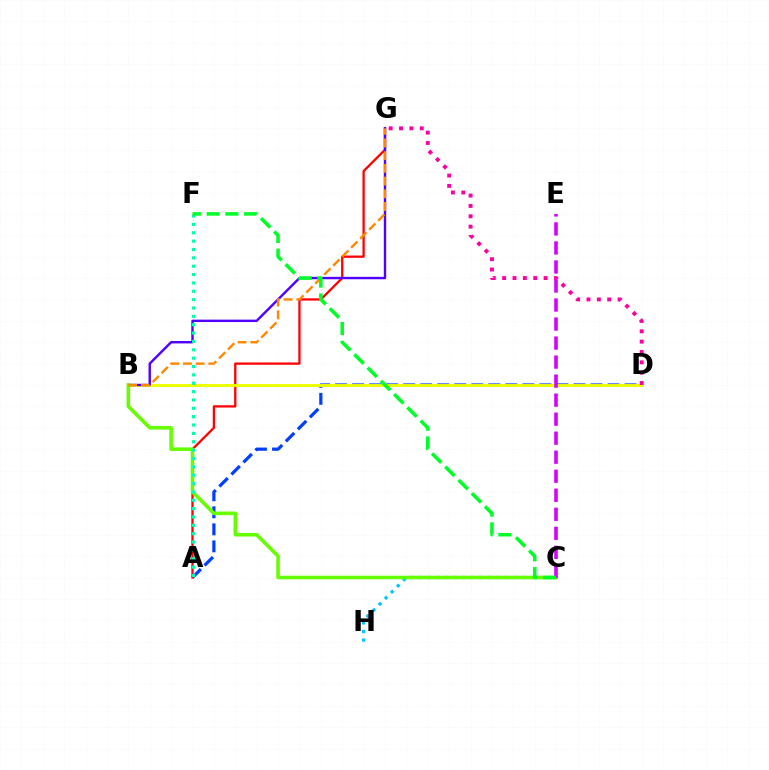{('A', 'D'): [{'color': '#003fff', 'line_style': 'dashed', 'thickness': 2.31}], ('A', 'G'): [{'color': '#ff0000', 'line_style': 'solid', 'thickness': 1.65}], ('B', 'D'): [{'color': '#eeff00', 'line_style': 'solid', 'thickness': 2.08}], ('B', 'G'): [{'color': '#4f00ff', 'line_style': 'solid', 'thickness': 1.73}, {'color': '#ff8800', 'line_style': 'dashed', 'thickness': 1.73}], ('C', 'H'): [{'color': '#00c7ff', 'line_style': 'dotted', 'thickness': 2.33}], ('B', 'C'): [{'color': '#66ff00', 'line_style': 'solid', 'thickness': 2.59}], ('D', 'G'): [{'color': '#ff00a0', 'line_style': 'dotted', 'thickness': 2.81}], ('C', 'E'): [{'color': '#d600ff', 'line_style': 'dashed', 'thickness': 2.58}], ('A', 'F'): [{'color': '#00ffaf', 'line_style': 'dotted', 'thickness': 2.27}], ('C', 'F'): [{'color': '#00ff27', 'line_style': 'dashed', 'thickness': 2.55}]}